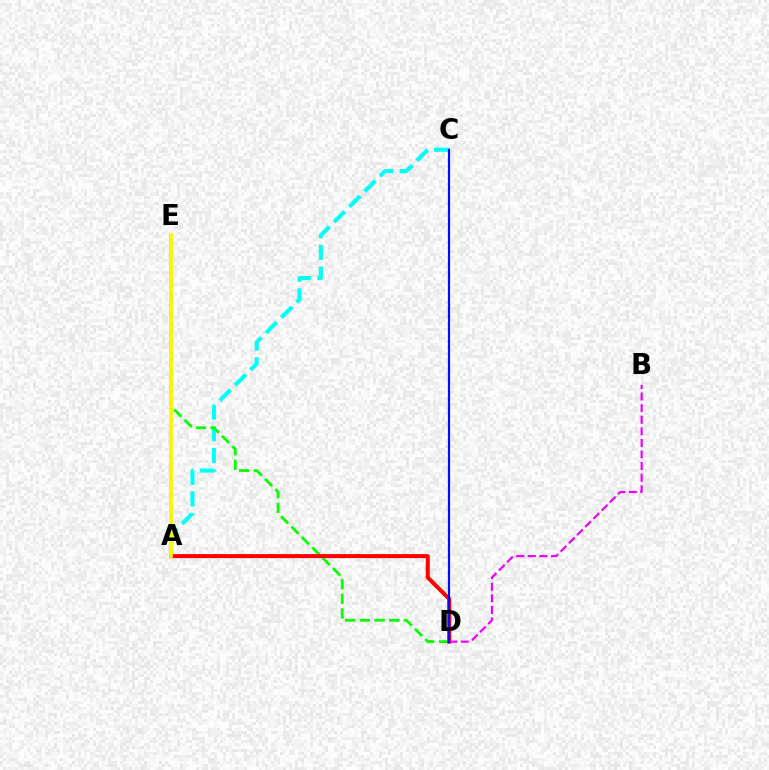{('A', 'C'): [{'color': '#00fff6', 'line_style': 'dashed', 'thickness': 2.94}], ('D', 'E'): [{'color': '#08ff00', 'line_style': 'dashed', 'thickness': 1.99}], ('A', 'D'): [{'color': '#ff0000', 'line_style': 'solid', 'thickness': 2.89}], ('B', 'D'): [{'color': '#ee00ff', 'line_style': 'dashed', 'thickness': 1.57}], ('A', 'E'): [{'color': '#fcf500', 'line_style': 'solid', 'thickness': 2.68}], ('C', 'D'): [{'color': '#0010ff', 'line_style': 'solid', 'thickness': 1.59}]}